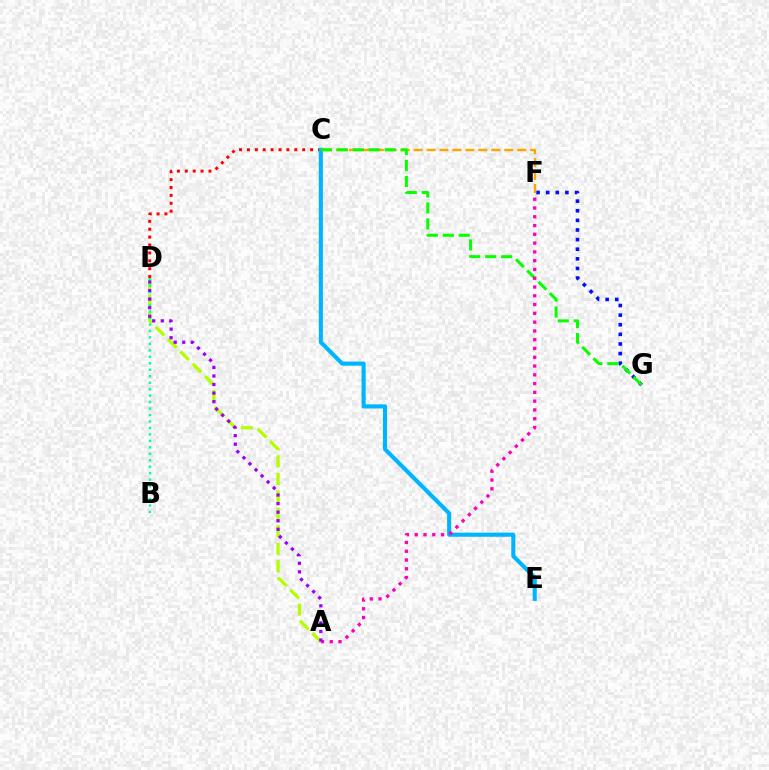{('F', 'G'): [{'color': '#0010ff', 'line_style': 'dotted', 'thickness': 2.61}], ('C', 'F'): [{'color': '#ffa500', 'line_style': 'dashed', 'thickness': 1.76}], ('C', 'D'): [{'color': '#ff0000', 'line_style': 'dotted', 'thickness': 2.14}], ('A', 'D'): [{'color': '#b3ff00', 'line_style': 'dashed', 'thickness': 2.37}, {'color': '#9b00ff', 'line_style': 'dotted', 'thickness': 2.33}], ('C', 'E'): [{'color': '#00b5ff', 'line_style': 'solid', 'thickness': 2.95}], ('C', 'G'): [{'color': '#08ff00', 'line_style': 'dashed', 'thickness': 2.17}], ('A', 'F'): [{'color': '#ff00bd', 'line_style': 'dotted', 'thickness': 2.39}], ('B', 'D'): [{'color': '#00ff9d', 'line_style': 'dotted', 'thickness': 1.76}]}